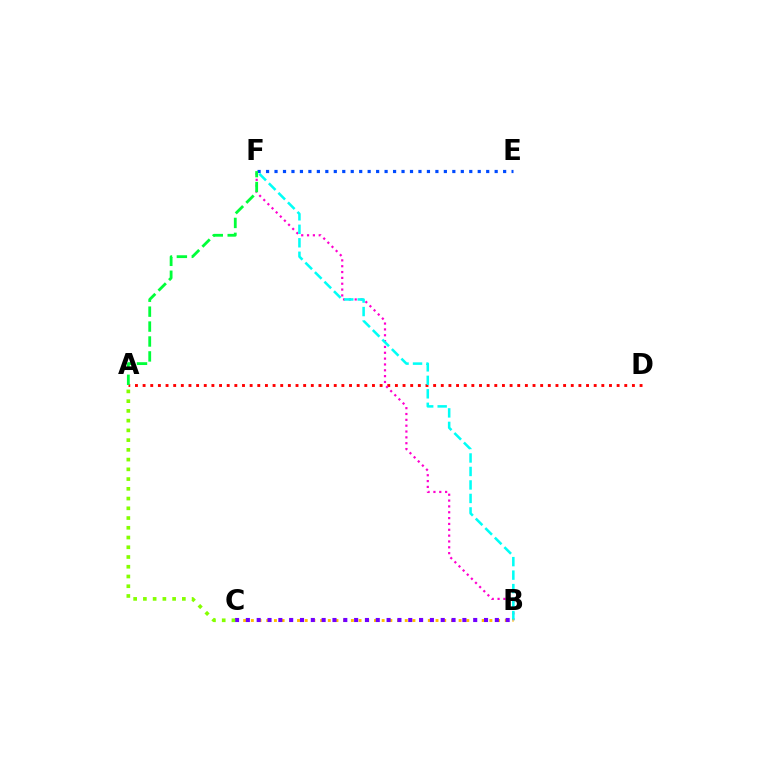{('A', 'D'): [{'color': '#ff0000', 'line_style': 'dotted', 'thickness': 2.08}], ('E', 'F'): [{'color': '#004bff', 'line_style': 'dotted', 'thickness': 2.3}], ('B', 'F'): [{'color': '#ff00cf', 'line_style': 'dotted', 'thickness': 1.59}, {'color': '#00fff6', 'line_style': 'dashed', 'thickness': 1.83}], ('B', 'C'): [{'color': '#ffbd00', 'line_style': 'dotted', 'thickness': 2.09}, {'color': '#7200ff', 'line_style': 'dotted', 'thickness': 2.94}], ('A', 'C'): [{'color': '#84ff00', 'line_style': 'dotted', 'thickness': 2.65}], ('A', 'F'): [{'color': '#00ff39', 'line_style': 'dashed', 'thickness': 2.03}]}